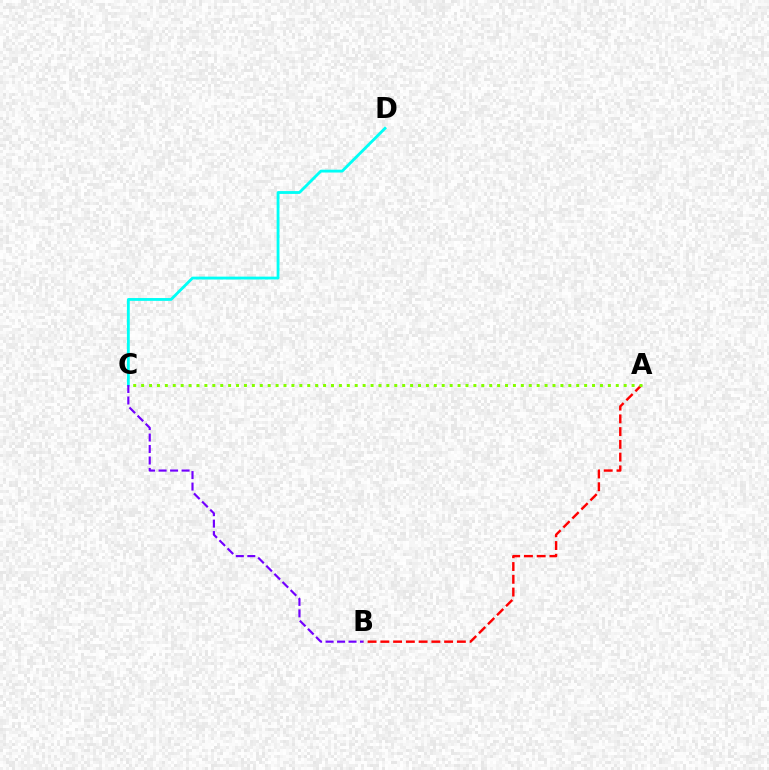{('C', 'D'): [{'color': '#00fff6', 'line_style': 'solid', 'thickness': 2.04}], ('B', 'C'): [{'color': '#7200ff', 'line_style': 'dashed', 'thickness': 1.56}], ('A', 'B'): [{'color': '#ff0000', 'line_style': 'dashed', 'thickness': 1.73}], ('A', 'C'): [{'color': '#84ff00', 'line_style': 'dotted', 'thickness': 2.15}]}